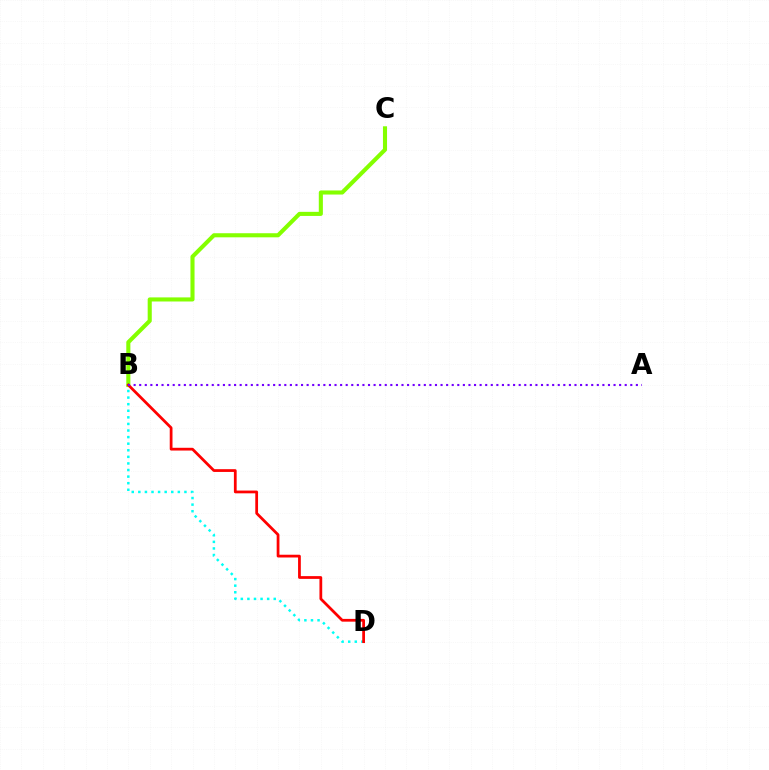{('B', 'D'): [{'color': '#00fff6', 'line_style': 'dotted', 'thickness': 1.79}, {'color': '#ff0000', 'line_style': 'solid', 'thickness': 1.99}], ('B', 'C'): [{'color': '#84ff00', 'line_style': 'solid', 'thickness': 2.94}], ('A', 'B'): [{'color': '#7200ff', 'line_style': 'dotted', 'thickness': 1.52}]}